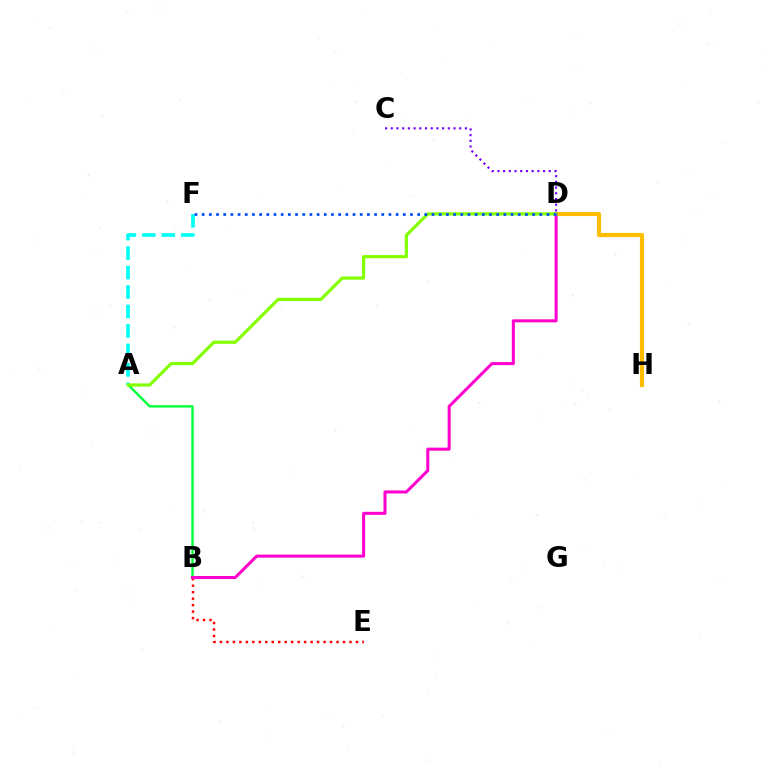{('D', 'H'): [{'color': '#ffbd00', 'line_style': 'solid', 'thickness': 2.98}], ('B', 'E'): [{'color': '#ff0000', 'line_style': 'dotted', 'thickness': 1.76}], ('A', 'B'): [{'color': '#00ff39', 'line_style': 'solid', 'thickness': 1.73}], ('A', 'F'): [{'color': '#00fff6', 'line_style': 'dashed', 'thickness': 2.64}], ('B', 'D'): [{'color': '#ff00cf', 'line_style': 'solid', 'thickness': 2.19}], ('C', 'D'): [{'color': '#7200ff', 'line_style': 'dotted', 'thickness': 1.55}], ('A', 'D'): [{'color': '#84ff00', 'line_style': 'solid', 'thickness': 2.28}], ('D', 'F'): [{'color': '#004bff', 'line_style': 'dotted', 'thickness': 1.95}]}